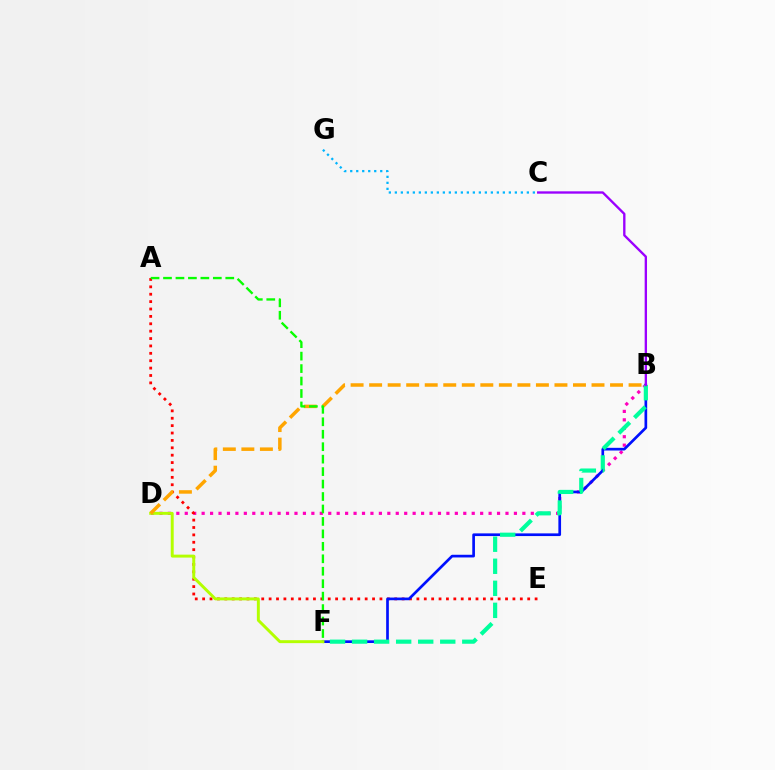{('C', 'G'): [{'color': '#00b5ff', 'line_style': 'dotted', 'thickness': 1.63}], ('B', 'D'): [{'color': '#ff00bd', 'line_style': 'dotted', 'thickness': 2.29}, {'color': '#ffa500', 'line_style': 'dashed', 'thickness': 2.52}], ('A', 'E'): [{'color': '#ff0000', 'line_style': 'dotted', 'thickness': 2.01}], ('B', 'F'): [{'color': '#0010ff', 'line_style': 'solid', 'thickness': 1.93}, {'color': '#00ff9d', 'line_style': 'dashed', 'thickness': 2.99}], ('D', 'F'): [{'color': '#b3ff00', 'line_style': 'solid', 'thickness': 2.12}], ('B', 'C'): [{'color': '#9b00ff', 'line_style': 'solid', 'thickness': 1.69}], ('A', 'F'): [{'color': '#08ff00', 'line_style': 'dashed', 'thickness': 1.69}]}